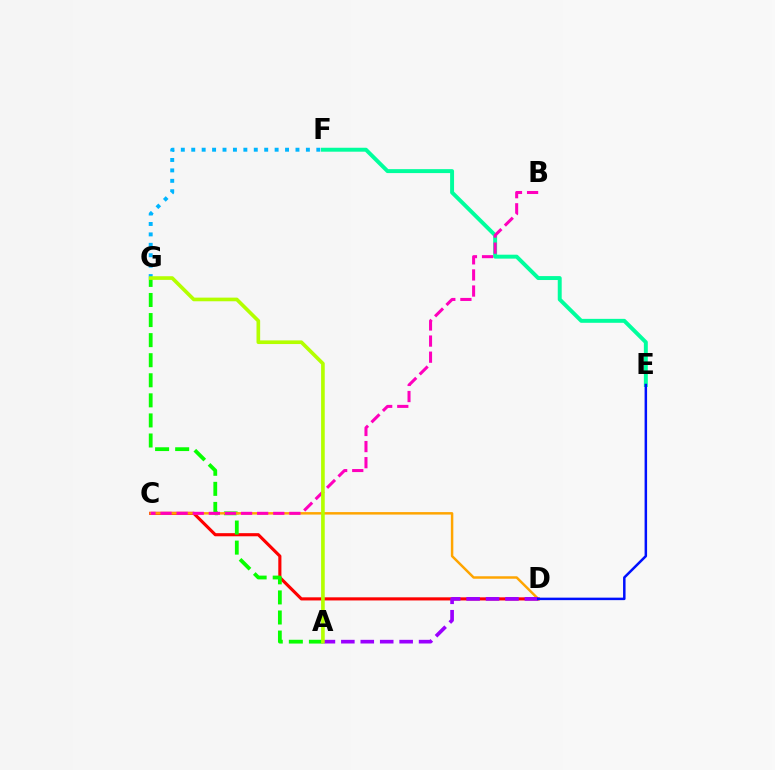{('C', 'D'): [{'color': '#ff0000', 'line_style': 'solid', 'thickness': 2.25}, {'color': '#ffa500', 'line_style': 'solid', 'thickness': 1.78}], ('A', 'G'): [{'color': '#08ff00', 'line_style': 'dashed', 'thickness': 2.73}, {'color': '#b3ff00', 'line_style': 'solid', 'thickness': 2.63}], ('E', 'F'): [{'color': '#00ff9d', 'line_style': 'solid', 'thickness': 2.84}], ('F', 'G'): [{'color': '#00b5ff', 'line_style': 'dotted', 'thickness': 2.83}], ('B', 'C'): [{'color': '#ff00bd', 'line_style': 'dashed', 'thickness': 2.19}], ('A', 'D'): [{'color': '#9b00ff', 'line_style': 'dashed', 'thickness': 2.64}], ('D', 'E'): [{'color': '#0010ff', 'line_style': 'solid', 'thickness': 1.8}]}